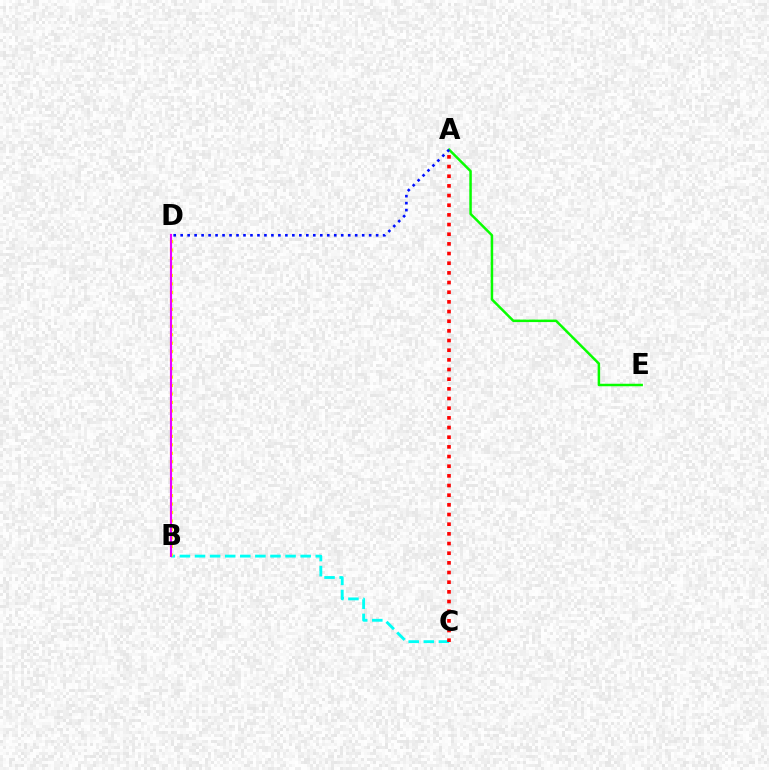{('B', 'C'): [{'color': '#00fff6', 'line_style': 'dashed', 'thickness': 2.05}], ('B', 'D'): [{'color': '#fcf500', 'line_style': 'dotted', 'thickness': 2.3}, {'color': '#ee00ff', 'line_style': 'solid', 'thickness': 1.54}], ('A', 'E'): [{'color': '#08ff00', 'line_style': 'solid', 'thickness': 1.79}], ('A', 'C'): [{'color': '#ff0000', 'line_style': 'dotted', 'thickness': 2.63}], ('A', 'D'): [{'color': '#0010ff', 'line_style': 'dotted', 'thickness': 1.9}]}